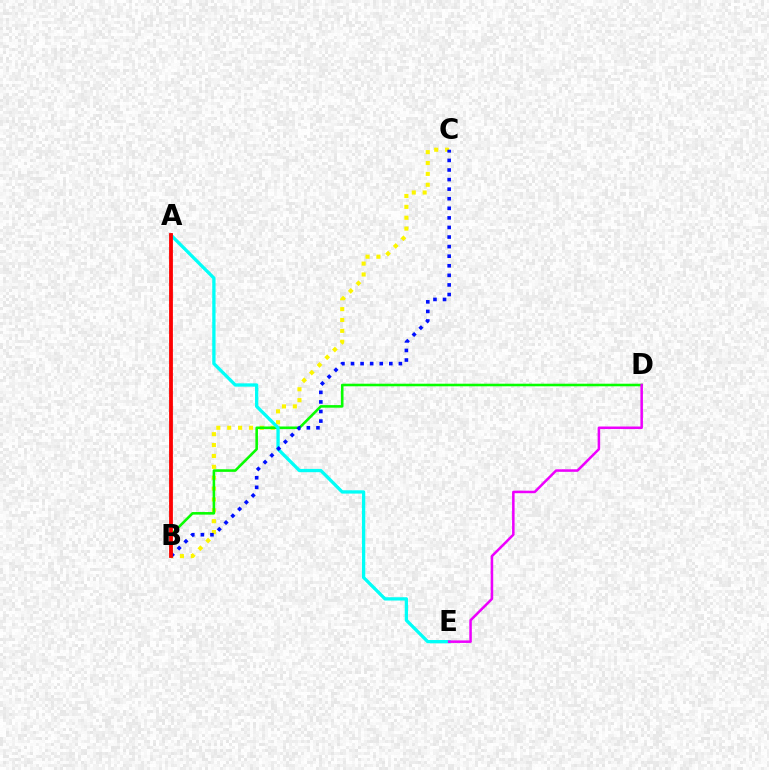{('B', 'C'): [{'color': '#fcf500', 'line_style': 'dotted', 'thickness': 2.95}, {'color': '#0010ff', 'line_style': 'dotted', 'thickness': 2.6}], ('B', 'D'): [{'color': '#08ff00', 'line_style': 'solid', 'thickness': 1.86}], ('A', 'E'): [{'color': '#00fff6', 'line_style': 'solid', 'thickness': 2.37}], ('A', 'B'): [{'color': '#ff0000', 'line_style': 'solid', 'thickness': 2.74}], ('D', 'E'): [{'color': '#ee00ff', 'line_style': 'solid', 'thickness': 1.82}]}